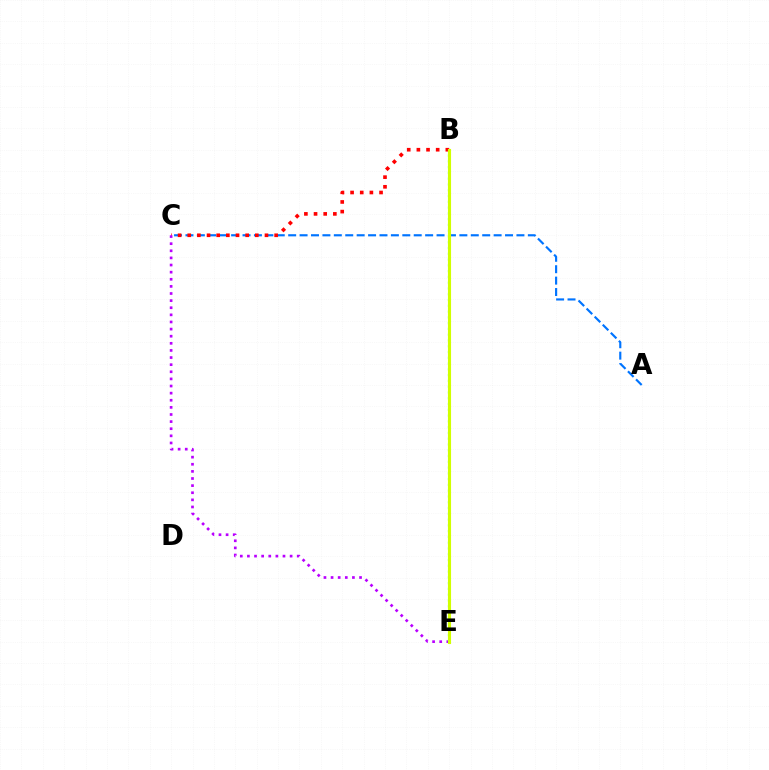{('A', 'C'): [{'color': '#0074ff', 'line_style': 'dashed', 'thickness': 1.55}], ('B', 'C'): [{'color': '#ff0000', 'line_style': 'dotted', 'thickness': 2.62}], ('C', 'E'): [{'color': '#b900ff', 'line_style': 'dotted', 'thickness': 1.93}], ('B', 'E'): [{'color': '#00ff5c', 'line_style': 'dotted', 'thickness': 1.57}, {'color': '#d1ff00', 'line_style': 'solid', 'thickness': 2.24}]}